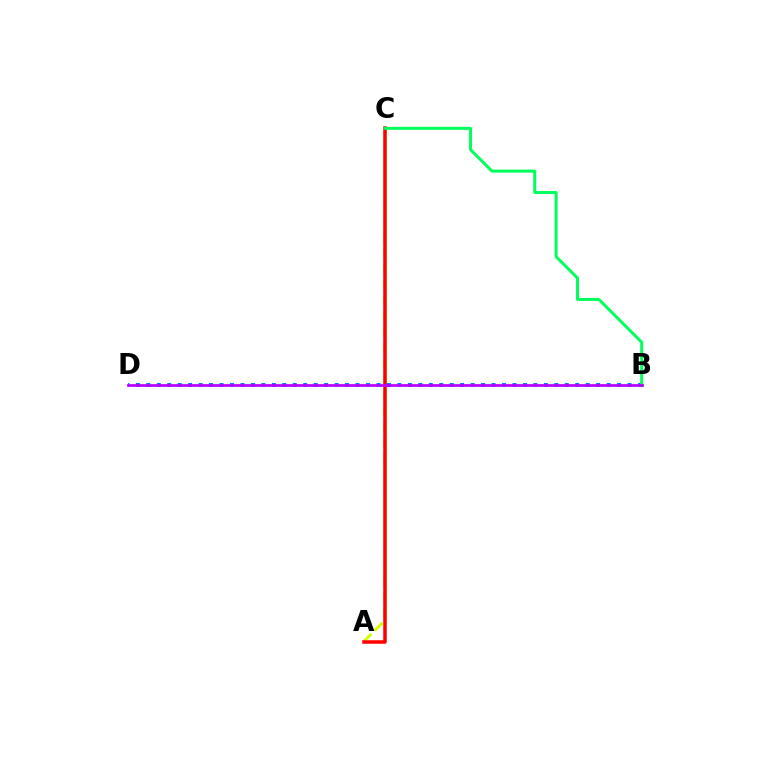{('A', 'C'): [{'color': '#d1ff00', 'line_style': 'dashed', 'thickness': 2.12}, {'color': '#ff0000', 'line_style': 'solid', 'thickness': 2.52}], ('B', 'D'): [{'color': '#0074ff', 'line_style': 'dotted', 'thickness': 2.84}, {'color': '#b900ff', 'line_style': 'solid', 'thickness': 1.96}], ('B', 'C'): [{'color': '#00ff5c', 'line_style': 'solid', 'thickness': 2.14}]}